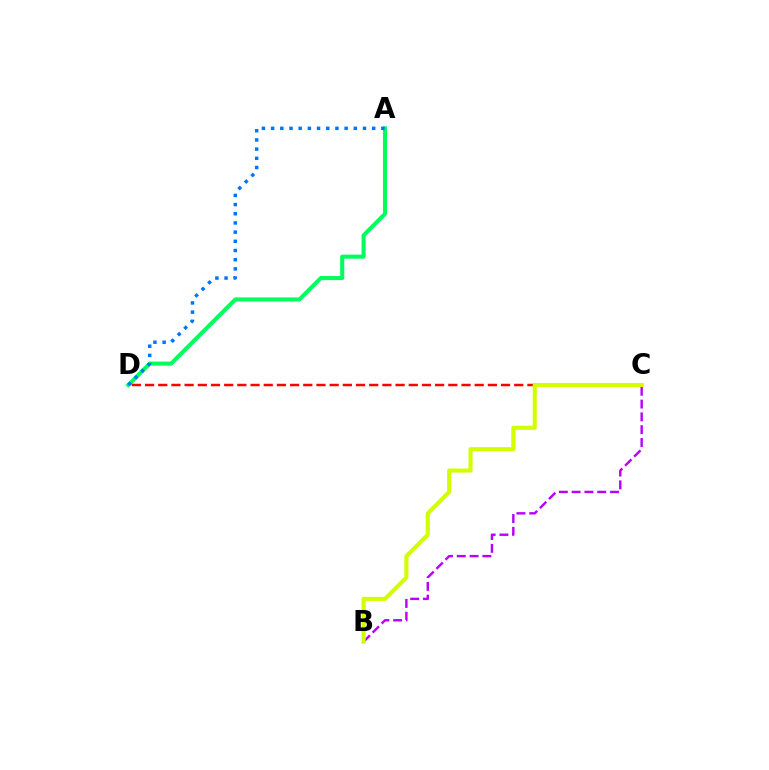{('A', 'D'): [{'color': '#00ff5c', 'line_style': 'solid', 'thickness': 2.91}, {'color': '#0074ff', 'line_style': 'dotted', 'thickness': 2.5}], ('C', 'D'): [{'color': '#ff0000', 'line_style': 'dashed', 'thickness': 1.79}], ('B', 'C'): [{'color': '#b900ff', 'line_style': 'dashed', 'thickness': 1.74}, {'color': '#d1ff00', 'line_style': 'solid', 'thickness': 2.95}]}